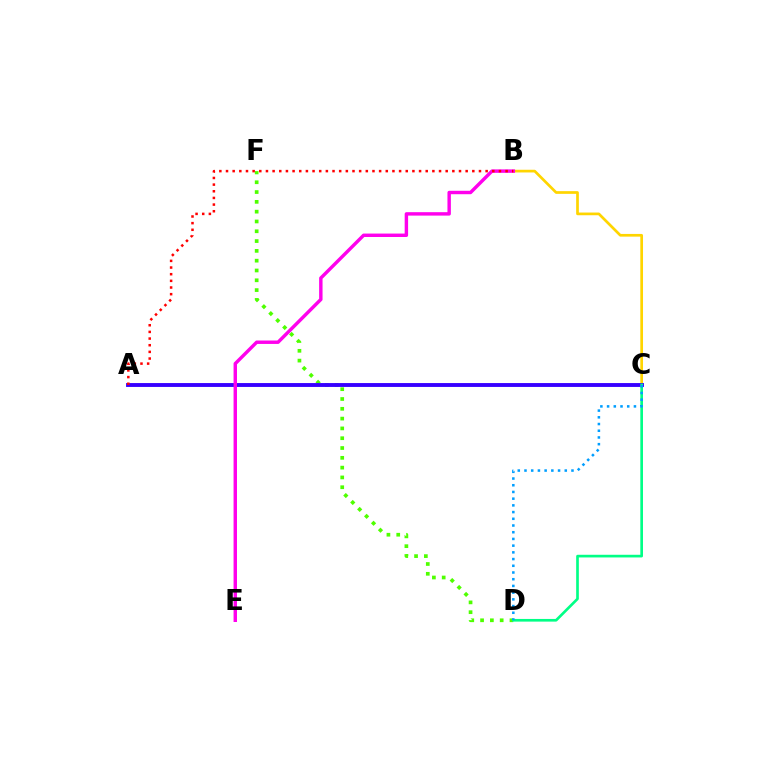{('D', 'F'): [{'color': '#4fff00', 'line_style': 'dotted', 'thickness': 2.66}], ('B', 'C'): [{'color': '#ffd500', 'line_style': 'solid', 'thickness': 1.94}], ('A', 'C'): [{'color': '#3700ff', 'line_style': 'solid', 'thickness': 2.79}], ('B', 'E'): [{'color': '#ff00ed', 'line_style': 'solid', 'thickness': 2.47}], ('C', 'D'): [{'color': '#00ff86', 'line_style': 'solid', 'thickness': 1.92}, {'color': '#009eff', 'line_style': 'dotted', 'thickness': 1.82}], ('A', 'B'): [{'color': '#ff0000', 'line_style': 'dotted', 'thickness': 1.81}]}